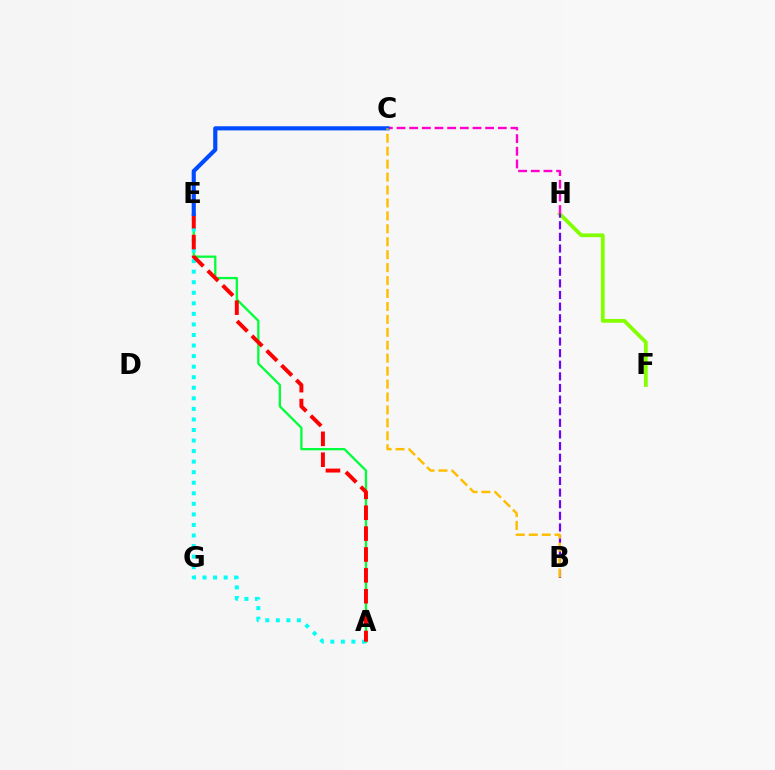{('F', 'H'): [{'color': '#84ff00', 'line_style': 'solid', 'thickness': 2.73}], ('A', 'E'): [{'color': '#00ff39', 'line_style': 'solid', 'thickness': 1.65}, {'color': '#00fff6', 'line_style': 'dotted', 'thickness': 2.87}, {'color': '#ff0000', 'line_style': 'dashed', 'thickness': 2.84}], ('C', 'H'): [{'color': '#ff00cf', 'line_style': 'dashed', 'thickness': 1.72}], ('C', 'E'): [{'color': '#004bff', 'line_style': 'solid', 'thickness': 2.98}], ('B', 'H'): [{'color': '#7200ff', 'line_style': 'dashed', 'thickness': 1.58}], ('B', 'C'): [{'color': '#ffbd00', 'line_style': 'dashed', 'thickness': 1.76}]}